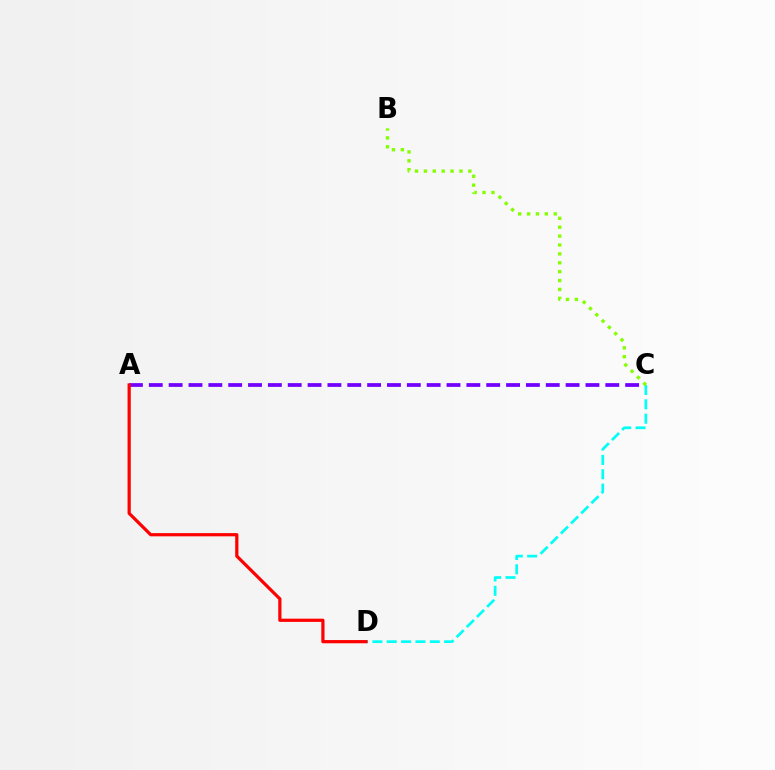{('A', 'C'): [{'color': '#7200ff', 'line_style': 'dashed', 'thickness': 2.7}], ('C', 'D'): [{'color': '#00fff6', 'line_style': 'dashed', 'thickness': 1.95}], ('B', 'C'): [{'color': '#84ff00', 'line_style': 'dotted', 'thickness': 2.42}], ('A', 'D'): [{'color': '#ff0000', 'line_style': 'solid', 'thickness': 2.31}]}